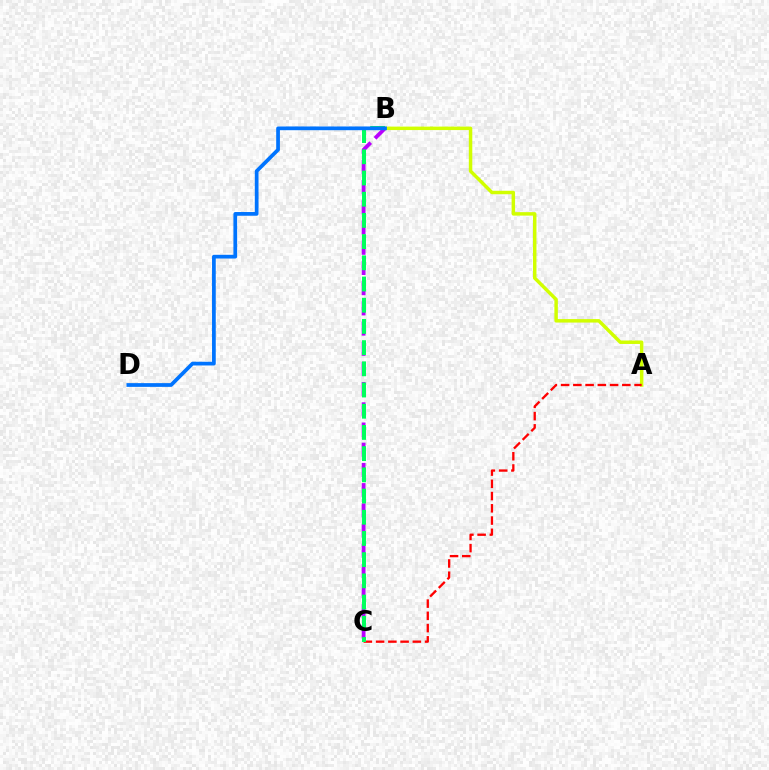{('B', 'C'): [{'color': '#b900ff', 'line_style': 'dashed', 'thickness': 2.74}, {'color': '#00ff5c', 'line_style': 'dashed', 'thickness': 2.88}], ('A', 'B'): [{'color': '#d1ff00', 'line_style': 'solid', 'thickness': 2.5}], ('A', 'C'): [{'color': '#ff0000', 'line_style': 'dashed', 'thickness': 1.66}], ('B', 'D'): [{'color': '#0074ff', 'line_style': 'solid', 'thickness': 2.69}]}